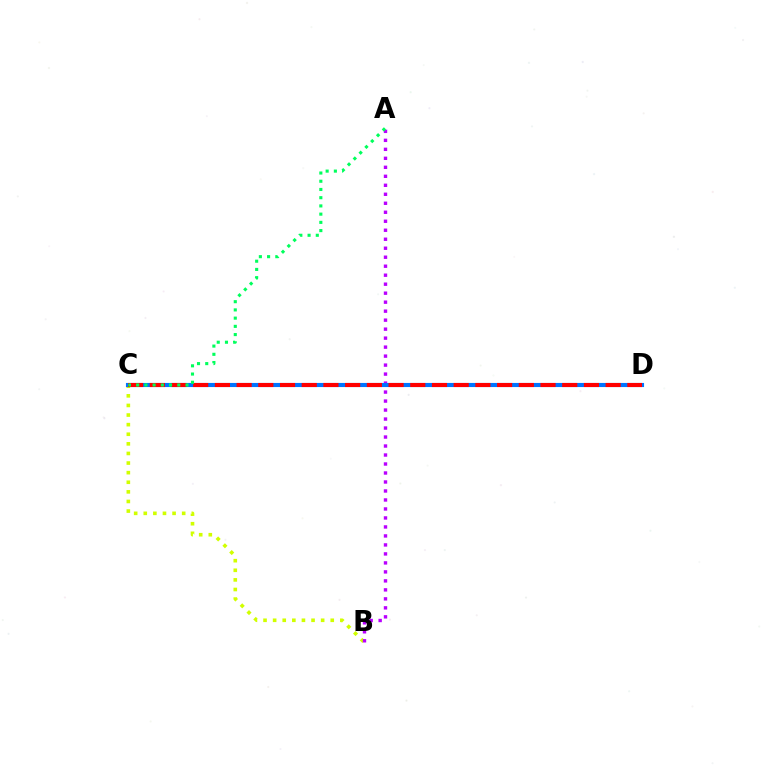{('B', 'C'): [{'color': '#d1ff00', 'line_style': 'dotted', 'thickness': 2.61}], ('A', 'B'): [{'color': '#b900ff', 'line_style': 'dotted', 'thickness': 2.44}], ('C', 'D'): [{'color': '#0074ff', 'line_style': 'solid', 'thickness': 2.96}, {'color': '#ff0000', 'line_style': 'dashed', 'thickness': 2.95}], ('A', 'C'): [{'color': '#00ff5c', 'line_style': 'dotted', 'thickness': 2.23}]}